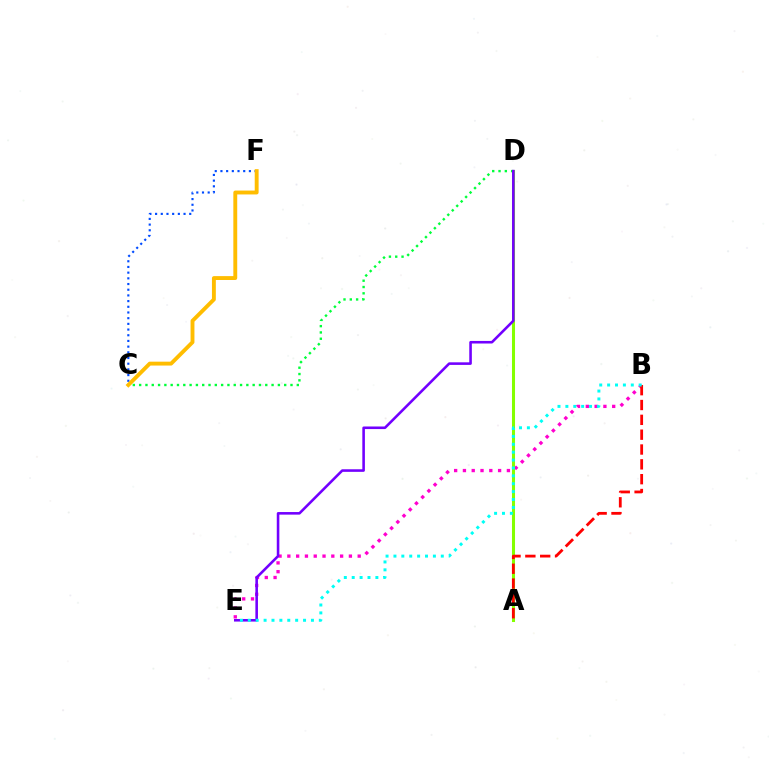{('C', 'D'): [{'color': '#00ff39', 'line_style': 'dotted', 'thickness': 1.71}], ('C', 'F'): [{'color': '#004bff', 'line_style': 'dotted', 'thickness': 1.55}, {'color': '#ffbd00', 'line_style': 'solid', 'thickness': 2.8}], ('B', 'E'): [{'color': '#ff00cf', 'line_style': 'dotted', 'thickness': 2.39}, {'color': '#00fff6', 'line_style': 'dotted', 'thickness': 2.14}], ('A', 'D'): [{'color': '#84ff00', 'line_style': 'solid', 'thickness': 2.19}], ('D', 'E'): [{'color': '#7200ff', 'line_style': 'solid', 'thickness': 1.86}], ('A', 'B'): [{'color': '#ff0000', 'line_style': 'dashed', 'thickness': 2.02}]}